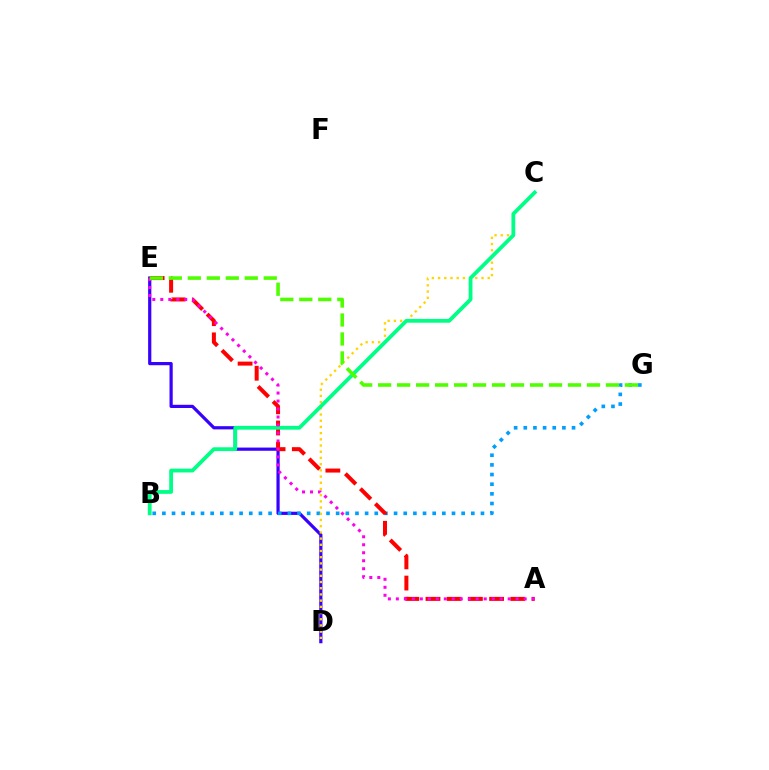{('D', 'E'): [{'color': '#3700ff', 'line_style': 'solid', 'thickness': 2.3}], ('B', 'G'): [{'color': '#009eff', 'line_style': 'dotted', 'thickness': 2.62}], ('A', 'E'): [{'color': '#ff0000', 'line_style': 'dashed', 'thickness': 2.88}, {'color': '#ff00ed', 'line_style': 'dotted', 'thickness': 2.17}], ('C', 'D'): [{'color': '#ffd500', 'line_style': 'dotted', 'thickness': 1.69}], ('B', 'C'): [{'color': '#00ff86', 'line_style': 'solid', 'thickness': 2.73}], ('E', 'G'): [{'color': '#4fff00', 'line_style': 'dashed', 'thickness': 2.58}]}